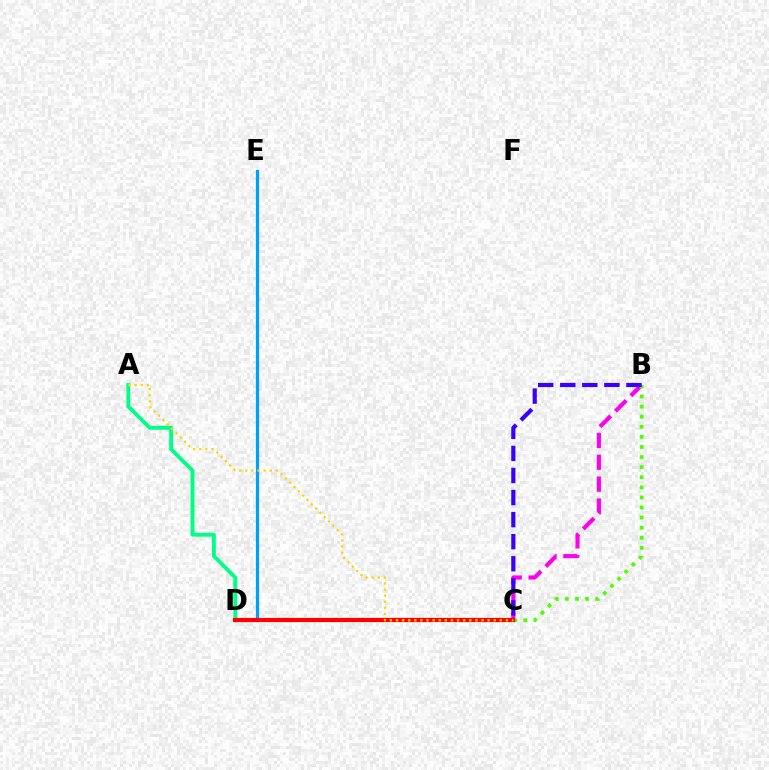{('B', 'C'): [{'color': '#ff00ed', 'line_style': 'dashed', 'thickness': 2.97}, {'color': '#4fff00', 'line_style': 'dotted', 'thickness': 2.74}, {'color': '#3700ff', 'line_style': 'dashed', 'thickness': 3.0}], ('A', 'D'): [{'color': '#00ff86', 'line_style': 'solid', 'thickness': 2.81}], ('D', 'E'): [{'color': '#009eff', 'line_style': 'solid', 'thickness': 2.31}], ('C', 'D'): [{'color': '#ff0000', 'line_style': 'solid', 'thickness': 2.99}], ('A', 'C'): [{'color': '#ffd500', 'line_style': 'dotted', 'thickness': 1.66}]}